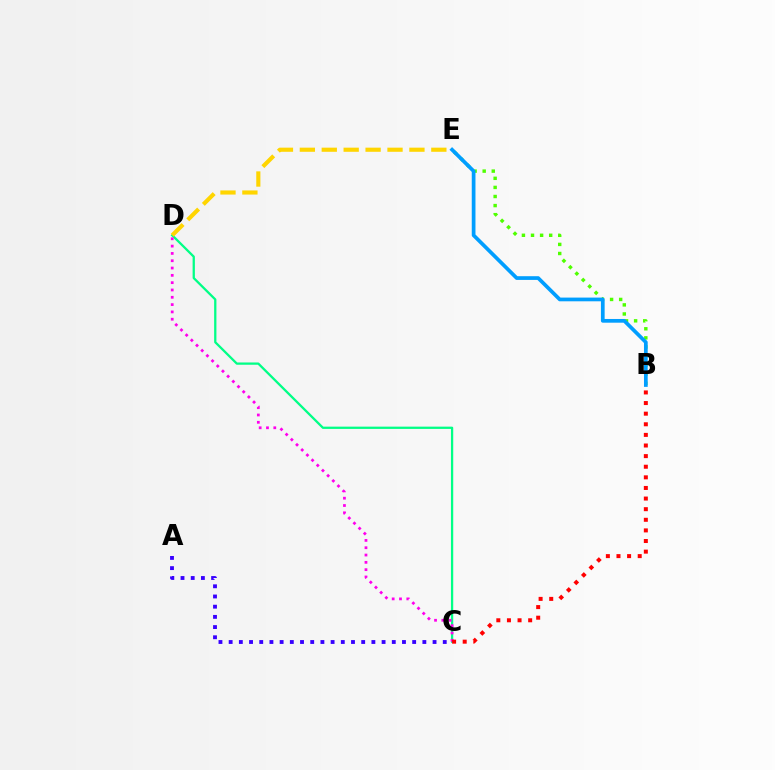{('C', 'D'): [{'color': '#00ff86', 'line_style': 'solid', 'thickness': 1.64}, {'color': '#ff00ed', 'line_style': 'dotted', 'thickness': 1.99}], ('B', 'E'): [{'color': '#4fff00', 'line_style': 'dotted', 'thickness': 2.47}, {'color': '#009eff', 'line_style': 'solid', 'thickness': 2.68}], ('A', 'C'): [{'color': '#3700ff', 'line_style': 'dotted', 'thickness': 2.77}], ('B', 'C'): [{'color': '#ff0000', 'line_style': 'dotted', 'thickness': 2.88}], ('D', 'E'): [{'color': '#ffd500', 'line_style': 'dashed', 'thickness': 2.98}]}